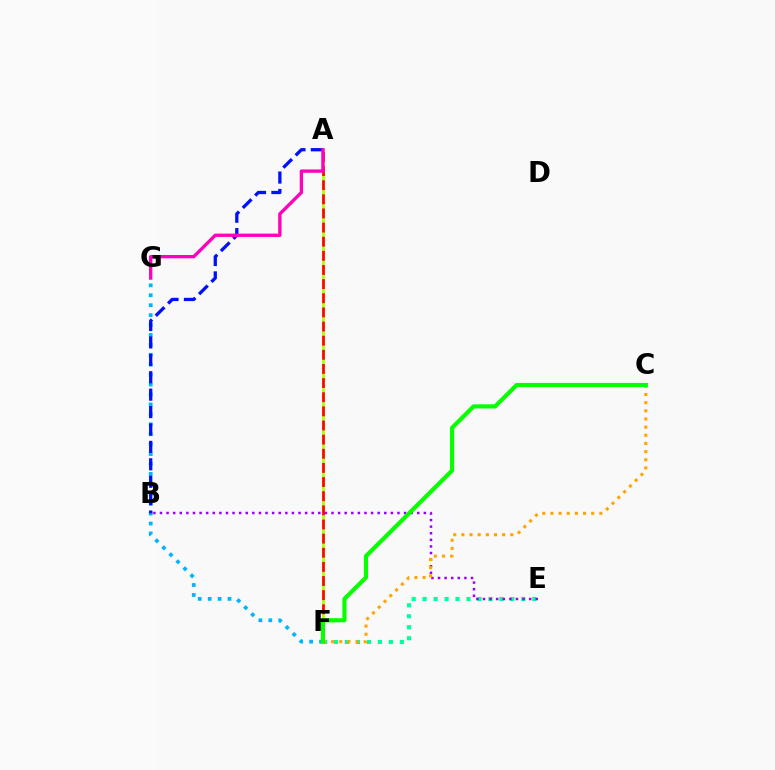{('F', 'G'): [{'color': '#00b5ff', 'line_style': 'dotted', 'thickness': 2.7}], ('E', 'F'): [{'color': '#00ff9d', 'line_style': 'dotted', 'thickness': 2.98}], ('A', 'F'): [{'color': '#b3ff00', 'line_style': 'solid', 'thickness': 2.05}, {'color': '#ff0000', 'line_style': 'dashed', 'thickness': 1.92}], ('B', 'E'): [{'color': '#9b00ff', 'line_style': 'dotted', 'thickness': 1.79}], ('A', 'B'): [{'color': '#0010ff', 'line_style': 'dashed', 'thickness': 2.37}], ('A', 'G'): [{'color': '#ff00bd', 'line_style': 'solid', 'thickness': 2.39}], ('C', 'F'): [{'color': '#ffa500', 'line_style': 'dotted', 'thickness': 2.22}, {'color': '#08ff00', 'line_style': 'solid', 'thickness': 3.0}]}